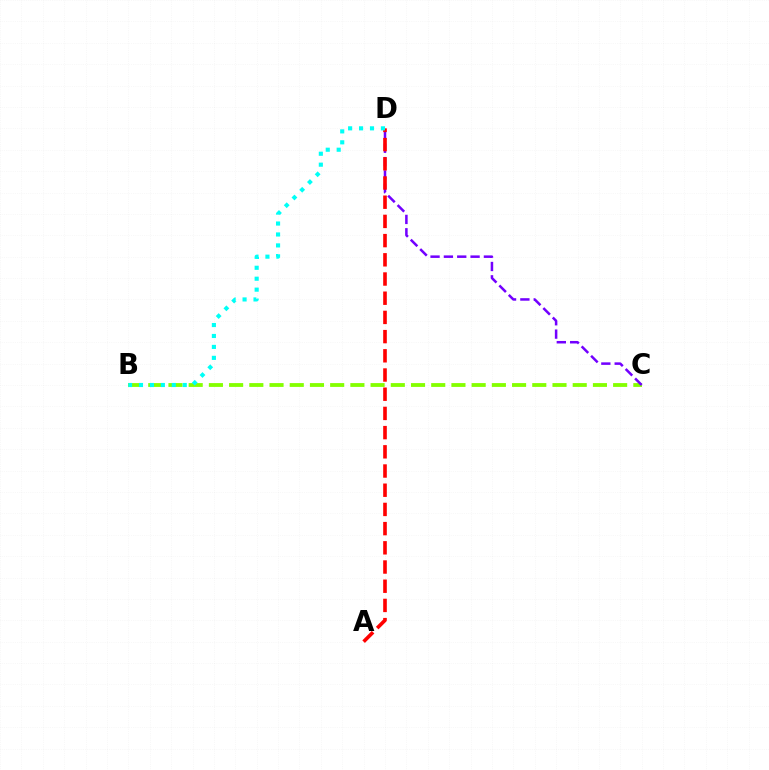{('B', 'C'): [{'color': '#84ff00', 'line_style': 'dashed', 'thickness': 2.75}], ('C', 'D'): [{'color': '#7200ff', 'line_style': 'dashed', 'thickness': 1.81}], ('A', 'D'): [{'color': '#ff0000', 'line_style': 'dashed', 'thickness': 2.61}], ('B', 'D'): [{'color': '#00fff6', 'line_style': 'dotted', 'thickness': 2.97}]}